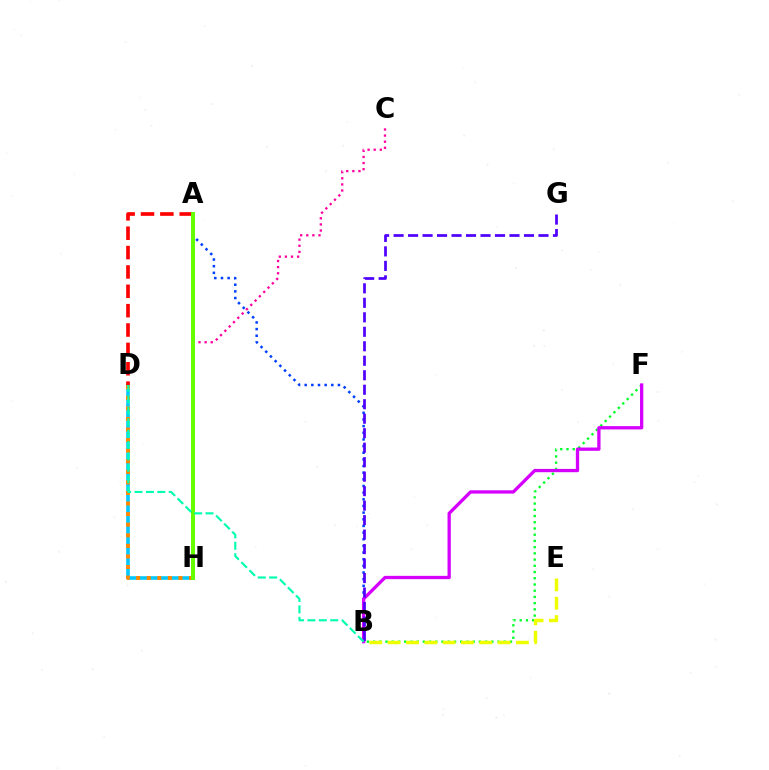{('D', 'H'): [{'color': '#00c7ff', 'line_style': 'solid', 'thickness': 2.57}, {'color': '#ff8800', 'line_style': 'dotted', 'thickness': 2.87}], ('A', 'B'): [{'color': '#003fff', 'line_style': 'dotted', 'thickness': 1.81}], ('B', 'F'): [{'color': '#00ff27', 'line_style': 'dotted', 'thickness': 1.69}, {'color': '#d600ff', 'line_style': 'solid', 'thickness': 2.37}], ('C', 'H'): [{'color': '#ff00a0', 'line_style': 'dotted', 'thickness': 1.66}], ('B', 'G'): [{'color': '#4f00ff', 'line_style': 'dashed', 'thickness': 1.97}], ('A', 'D'): [{'color': '#ff0000', 'line_style': 'dashed', 'thickness': 2.63}], ('B', 'E'): [{'color': '#eeff00', 'line_style': 'dashed', 'thickness': 2.49}], ('A', 'H'): [{'color': '#66ff00', 'line_style': 'solid', 'thickness': 2.87}], ('B', 'D'): [{'color': '#00ffaf', 'line_style': 'dashed', 'thickness': 1.55}]}